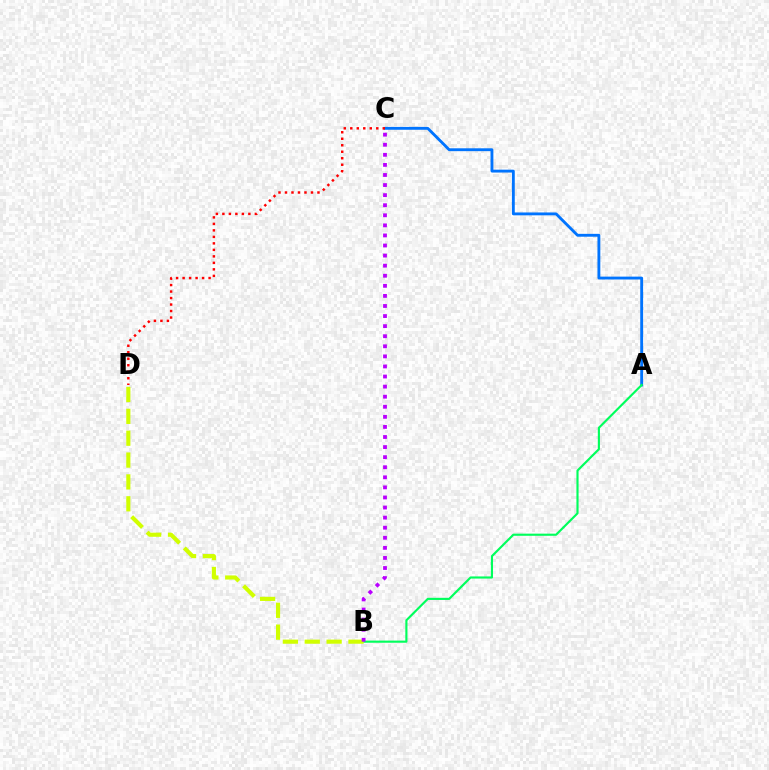{('A', 'C'): [{'color': '#0074ff', 'line_style': 'solid', 'thickness': 2.06}], ('A', 'B'): [{'color': '#00ff5c', 'line_style': 'solid', 'thickness': 1.54}], ('C', 'D'): [{'color': '#ff0000', 'line_style': 'dotted', 'thickness': 1.77}], ('B', 'D'): [{'color': '#d1ff00', 'line_style': 'dashed', 'thickness': 2.97}], ('B', 'C'): [{'color': '#b900ff', 'line_style': 'dotted', 'thickness': 2.74}]}